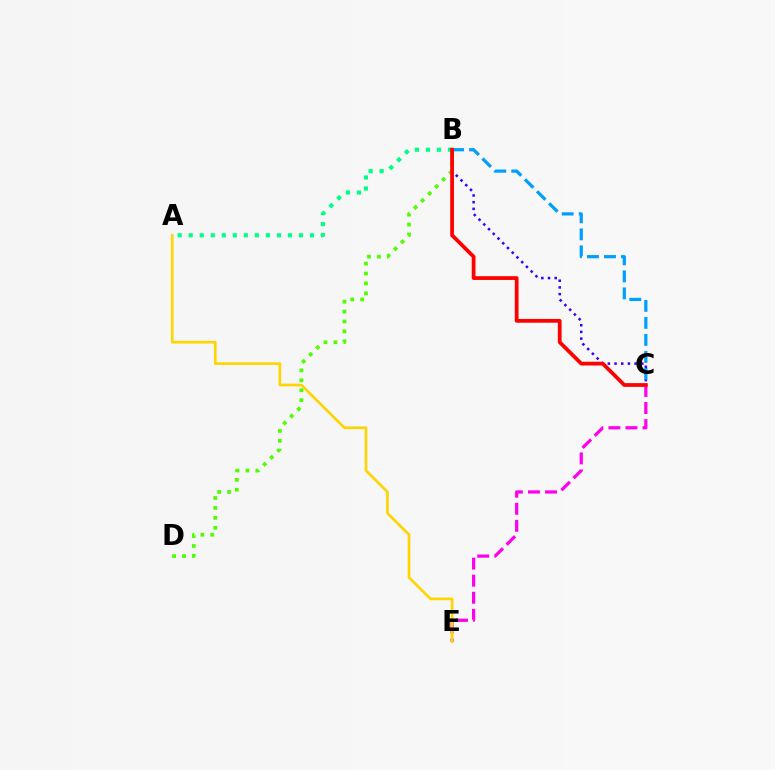{('A', 'B'): [{'color': '#00ff86', 'line_style': 'dotted', 'thickness': 3.0}], ('B', 'C'): [{'color': '#3700ff', 'line_style': 'dotted', 'thickness': 1.82}, {'color': '#009eff', 'line_style': 'dashed', 'thickness': 2.31}, {'color': '#ff0000', 'line_style': 'solid', 'thickness': 2.71}], ('C', 'E'): [{'color': '#ff00ed', 'line_style': 'dashed', 'thickness': 2.32}], ('B', 'D'): [{'color': '#4fff00', 'line_style': 'dotted', 'thickness': 2.7}], ('A', 'E'): [{'color': '#ffd500', 'line_style': 'solid', 'thickness': 1.92}]}